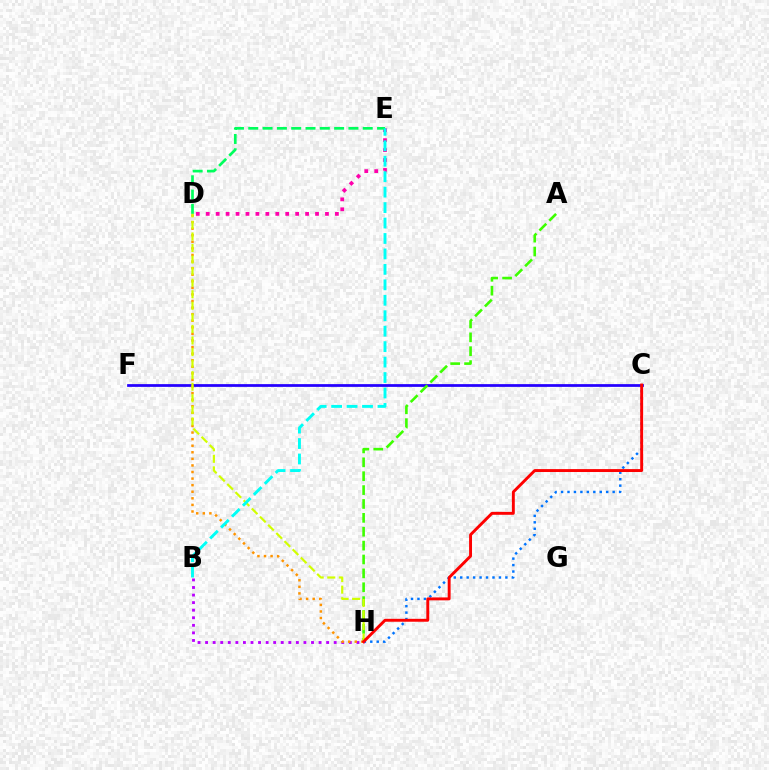{('C', 'H'): [{'color': '#0074ff', 'line_style': 'dotted', 'thickness': 1.75}, {'color': '#ff0000', 'line_style': 'solid', 'thickness': 2.1}], ('D', 'E'): [{'color': '#ff00ac', 'line_style': 'dotted', 'thickness': 2.7}, {'color': '#00ff5c', 'line_style': 'dashed', 'thickness': 1.94}], ('B', 'H'): [{'color': '#b900ff', 'line_style': 'dotted', 'thickness': 2.06}], ('C', 'F'): [{'color': '#2500ff', 'line_style': 'solid', 'thickness': 1.98}], ('A', 'H'): [{'color': '#3dff00', 'line_style': 'dashed', 'thickness': 1.89}], ('D', 'H'): [{'color': '#ff9400', 'line_style': 'dotted', 'thickness': 1.79}, {'color': '#d1ff00', 'line_style': 'dashed', 'thickness': 1.57}], ('B', 'E'): [{'color': '#00fff6', 'line_style': 'dashed', 'thickness': 2.1}]}